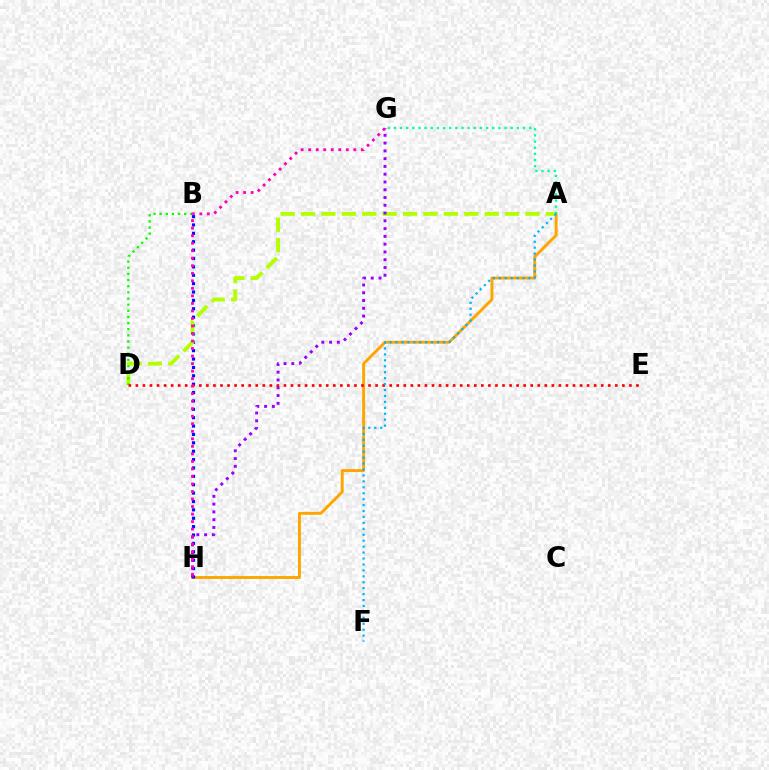{('A', 'H'): [{'color': '#ffa500', 'line_style': 'solid', 'thickness': 2.1}], ('B', 'H'): [{'color': '#0010ff', 'line_style': 'dotted', 'thickness': 2.28}], ('A', 'D'): [{'color': '#b3ff00', 'line_style': 'dashed', 'thickness': 2.77}], ('B', 'D'): [{'color': '#08ff00', 'line_style': 'dotted', 'thickness': 1.67}], ('G', 'H'): [{'color': '#9b00ff', 'line_style': 'dotted', 'thickness': 2.11}, {'color': '#ff00bd', 'line_style': 'dotted', 'thickness': 2.04}], ('A', 'G'): [{'color': '#00ff9d', 'line_style': 'dotted', 'thickness': 1.67}], ('D', 'E'): [{'color': '#ff0000', 'line_style': 'dotted', 'thickness': 1.92}], ('A', 'F'): [{'color': '#00b5ff', 'line_style': 'dotted', 'thickness': 1.61}]}